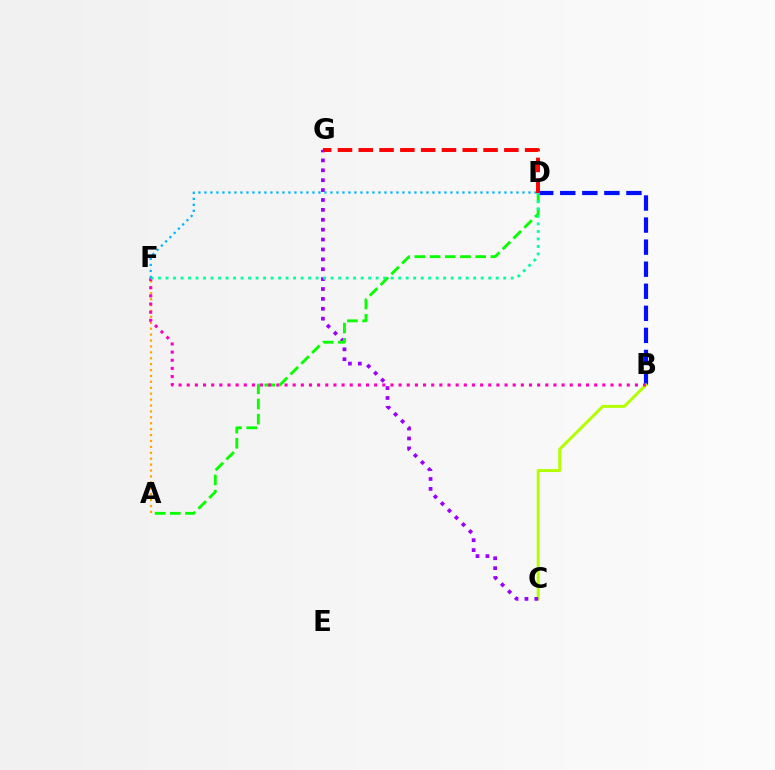{('B', 'D'): [{'color': '#0010ff', 'line_style': 'dashed', 'thickness': 3.0}], ('A', 'F'): [{'color': '#ffa500', 'line_style': 'dotted', 'thickness': 1.61}], ('B', 'C'): [{'color': '#b3ff00', 'line_style': 'solid', 'thickness': 2.14}], ('C', 'G'): [{'color': '#9b00ff', 'line_style': 'dotted', 'thickness': 2.69}], ('A', 'D'): [{'color': '#08ff00', 'line_style': 'dashed', 'thickness': 2.07}], ('B', 'F'): [{'color': '#ff00bd', 'line_style': 'dotted', 'thickness': 2.21}], ('D', 'F'): [{'color': '#00ff9d', 'line_style': 'dotted', 'thickness': 2.04}, {'color': '#00b5ff', 'line_style': 'dotted', 'thickness': 1.63}], ('D', 'G'): [{'color': '#ff0000', 'line_style': 'dashed', 'thickness': 2.83}]}